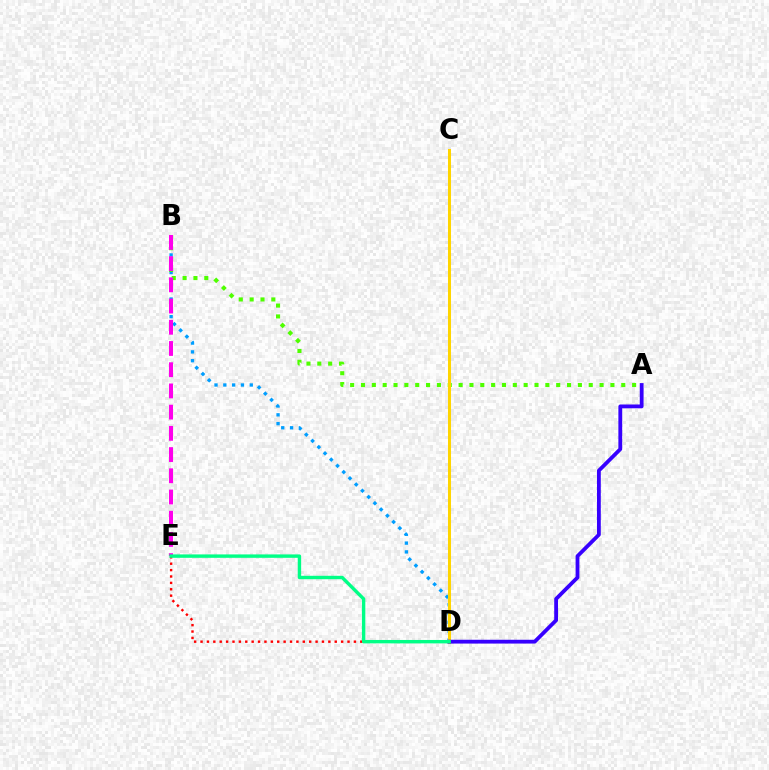{('B', 'D'): [{'color': '#009eff', 'line_style': 'dotted', 'thickness': 2.4}], ('D', 'E'): [{'color': '#ff0000', 'line_style': 'dotted', 'thickness': 1.74}, {'color': '#00ff86', 'line_style': 'solid', 'thickness': 2.45}], ('A', 'B'): [{'color': '#4fff00', 'line_style': 'dotted', 'thickness': 2.95}], ('B', 'E'): [{'color': '#ff00ed', 'line_style': 'dashed', 'thickness': 2.88}], ('C', 'D'): [{'color': '#ffd500', 'line_style': 'solid', 'thickness': 2.18}], ('A', 'D'): [{'color': '#3700ff', 'line_style': 'solid', 'thickness': 2.74}]}